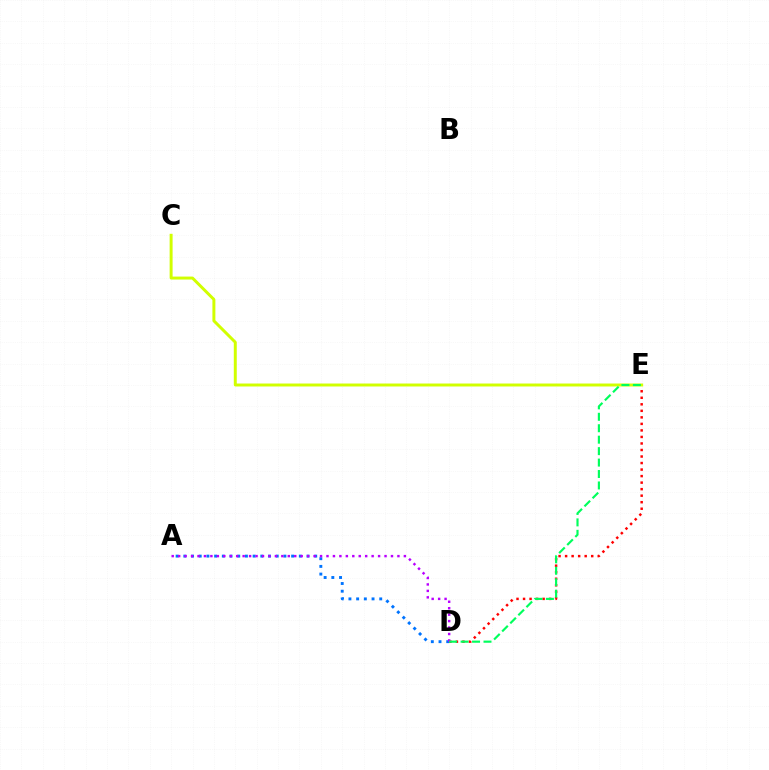{('D', 'E'): [{'color': '#ff0000', 'line_style': 'dotted', 'thickness': 1.77}, {'color': '#00ff5c', 'line_style': 'dashed', 'thickness': 1.55}], ('A', 'D'): [{'color': '#0074ff', 'line_style': 'dotted', 'thickness': 2.09}, {'color': '#b900ff', 'line_style': 'dotted', 'thickness': 1.75}], ('C', 'E'): [{'color': '#d1ff00', 'line_style': 'solid', 'thickness': 2.13}]}